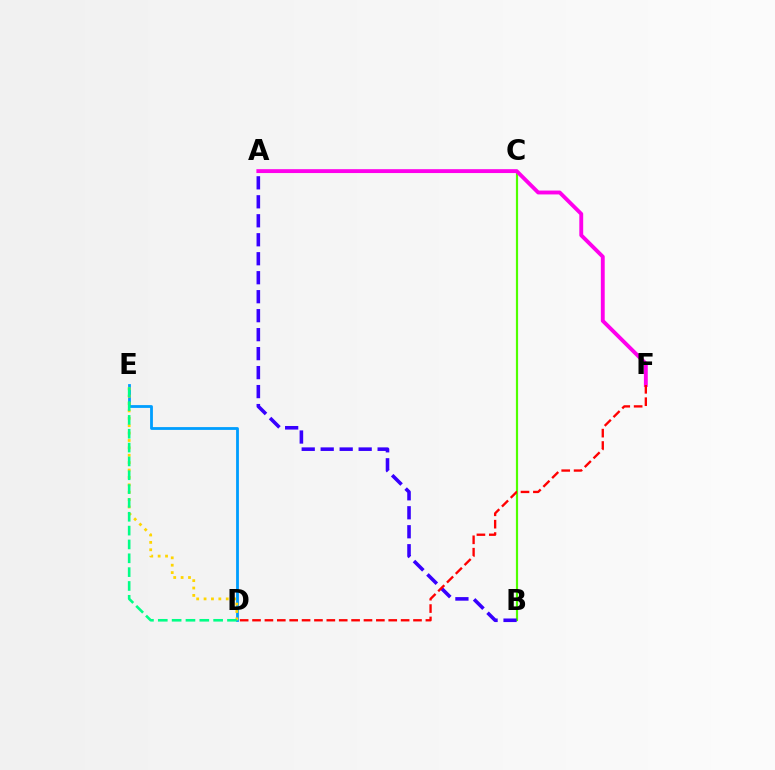{('D', 'E'): [{'color': '#009eff', 'line_style': 'solid', 'thickness': 2.02}, {'color': '#ffd500', 'line_style': 'dotted', 'thickness': 2.01}, {'color': '#00ff86', 'line_style': 'dashed', 'thickness': 1.88}], ('B', 'C'): [{'color': '#4fff00', 'line_style': 'solid', 'thickness': 1.57}], ('A', 'B'): [{'color': '#3700ff', 'line_style': 'dashed', 'thickness': 2.58}], ('A', 'F'): [{'color': '#ff00ed', 'line_style': 'solid', 'thickness': 2.79}], ('D', 'F'): [{'color': '#ff0000', 'line_style': 'dashed', 'thickness': 1.68}]}